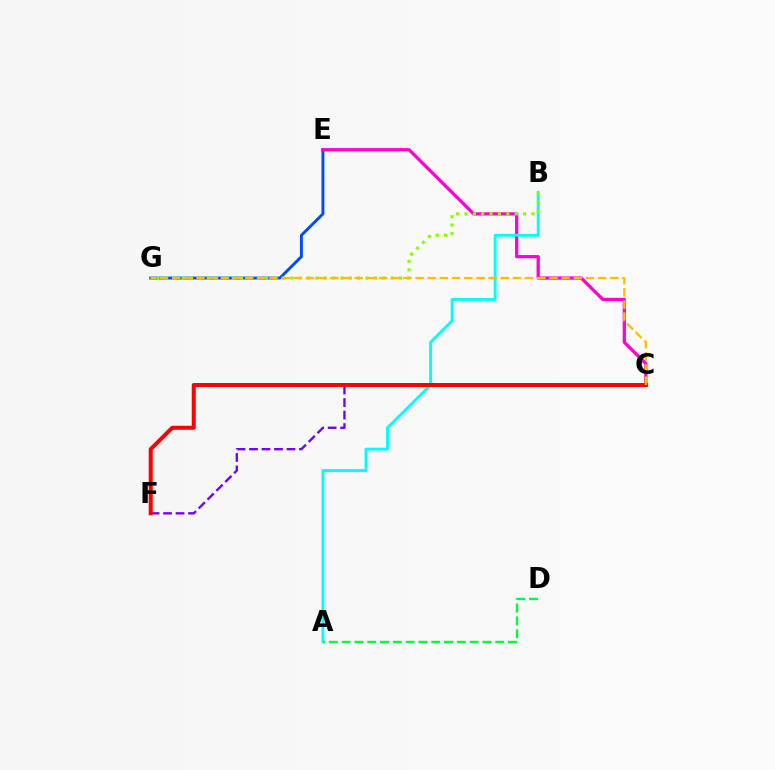{('E', 'G'): [{'color': '#004bff', 'line_style': 'solid', 'thickness': 2.1}], ('C', 'E'): [{'color': '#ff00cf', 'line_style': 'solid', 'thickness': 2.34}], ('A', 'B'): [{'color': '#00fff6', 'line_style': 'solid', 'thickness': 2.06}], ('C', 'F'): [{'color': '#7200ff', 'line_style': 'dashed', 'thickness': 1.7}, {'color': '#ff0000', 'line_style': 'solid', 'thickness': 2.89}], ('A', 'D'): [{'color': '#00ff39', 'line_style': 'dashed', 'thickness': 1.74}], ('B', 'G'): [{'color': '#84ff00', 'line_style': 'dotted', 'thickness': 2.27}], ('C', 'G'): [{'color': '#ffbd00', 'line_style': 'dashed', 'thickness': 1.65}]}